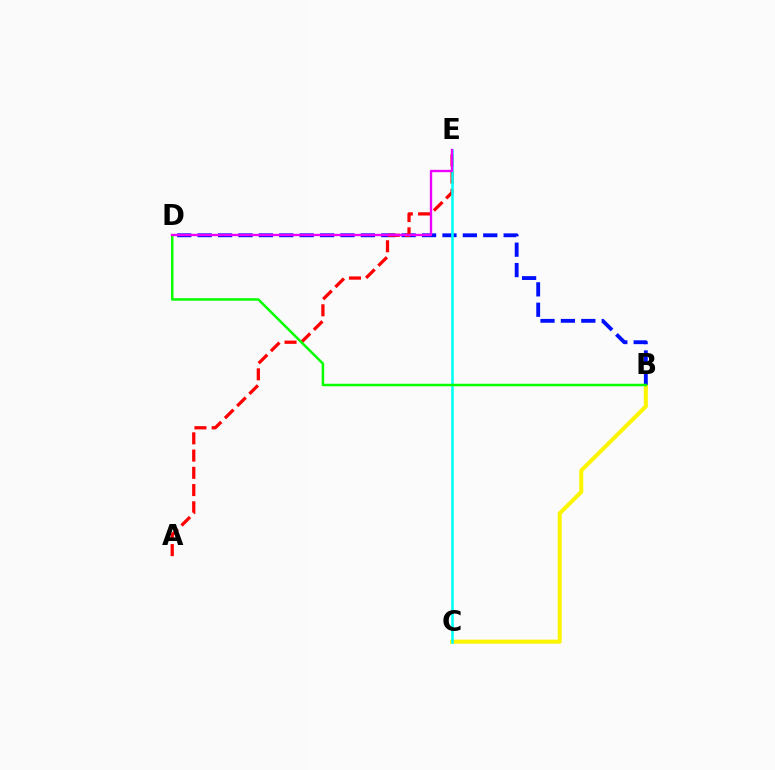{('B', 'C'): [{'color': '#fcf500', 'line_style': 'solid', 'thickness': 2.91}], ('B', 'D'): [{'color': '#0010ff', 'line_style': 'dashed', 'thickness': 2.77}, {'color': '#08ff00', 'line_style': 'solid', 'thickness': 1.8}], ('A', 'E'): [{'color': '#ff0000', 'line_style': 'dashed', 'thickness': 2.34}], ('C', 'E'): [{'color': '#00fff6', 'line_style': 'solid', 'thickness': 1.85}], ('D', 'E'): [{'color': '#ee00ff', 'line_style': 'solid', 'thickness': 1.7}]}